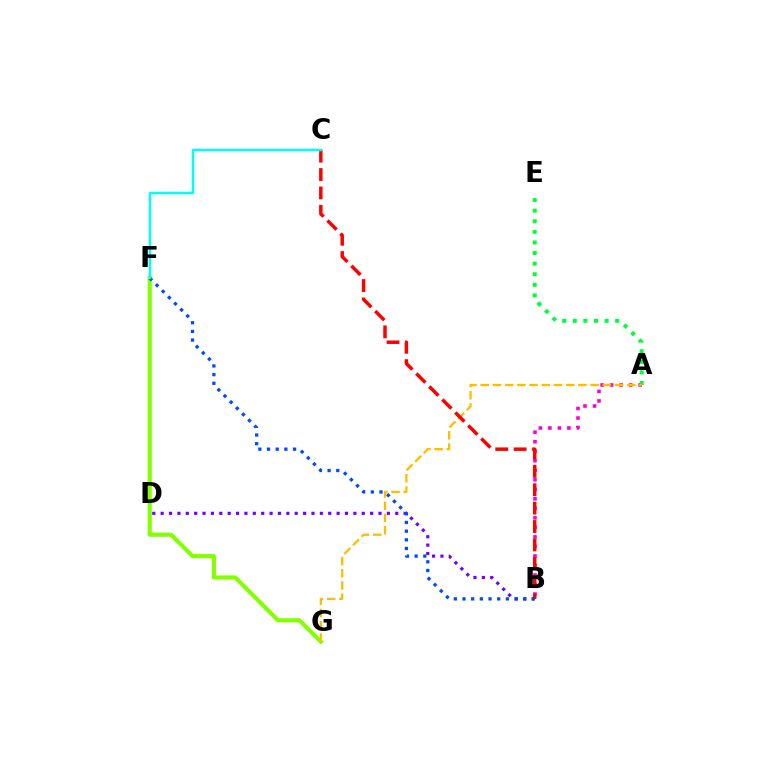{('A', 'B'): [{'color': '#ff00cf', 'line_style': 'dotted', 'thickness': 2.59}], ('B', 'D'): [{'color': '#7200ff', 'line_style': 'dotted', 'thickness': 2.28}], ('F', 'G'): [{'color': '#84ff00', 'line_style': 'solid', 'thickness': 2.99}], ('A', 'E'): [{'color': '#00ff39', 'line_style': 'dotted', 'thickness': 2.88}], ('A', 'G'): [{'color': '#ffbd00', 'line_style': 'dashed', 'thickness': 1.66}], ('B', 'C'): [{'color': '#ff0000', 'line_style': 'dashed', 'thickness': 2.5}], ('B', 'F'): [{'color': '#004bff', 'line_style': 'dotted', 'thickness': 2.36}], ('C', 'F'): [{'color': '#00fff6', 'line_style': 'solid', 'thickness': 1.77}]}